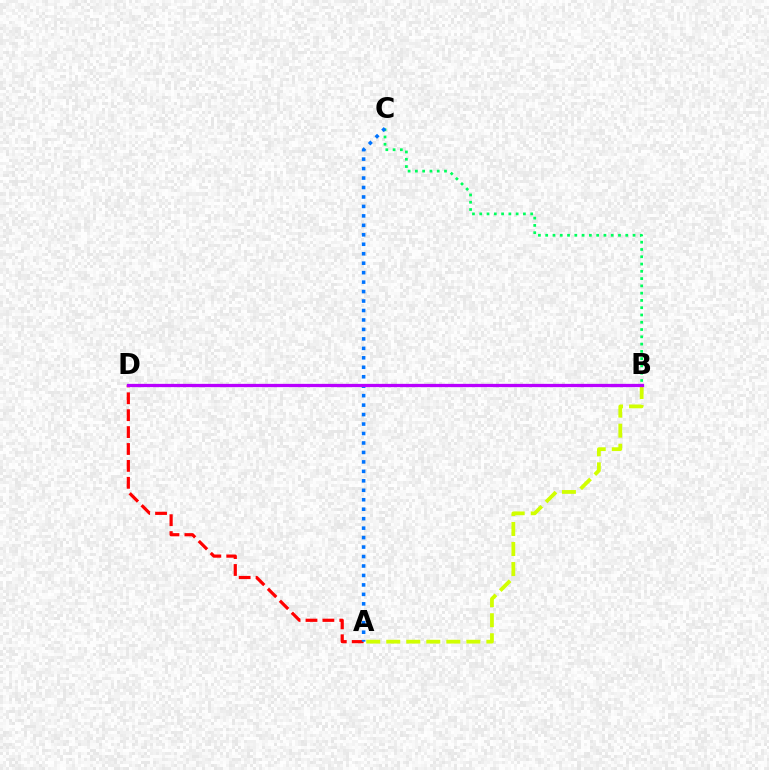{('A', 'D'): [{'color': '#ff0000', 'line_style': 'dashed', 'thickness': 2.3}], ('B', 'C'): [{'color': '#00ff5c', 'line_style': 'dotted', 'thickness': 1.98}], ('A', 'C'): [{'color': '#0074ff', 'line_style': 'dotted', 'thickness': 2.57}], ('A', 'B'): [{'color': '#d1ff00', 'line_style': 'dashed', 'thickness': 2.72}], ('B', 'D'): [{'color': '#b900ff', 'line_style': 'solid', 'thickness': 2.36}]}